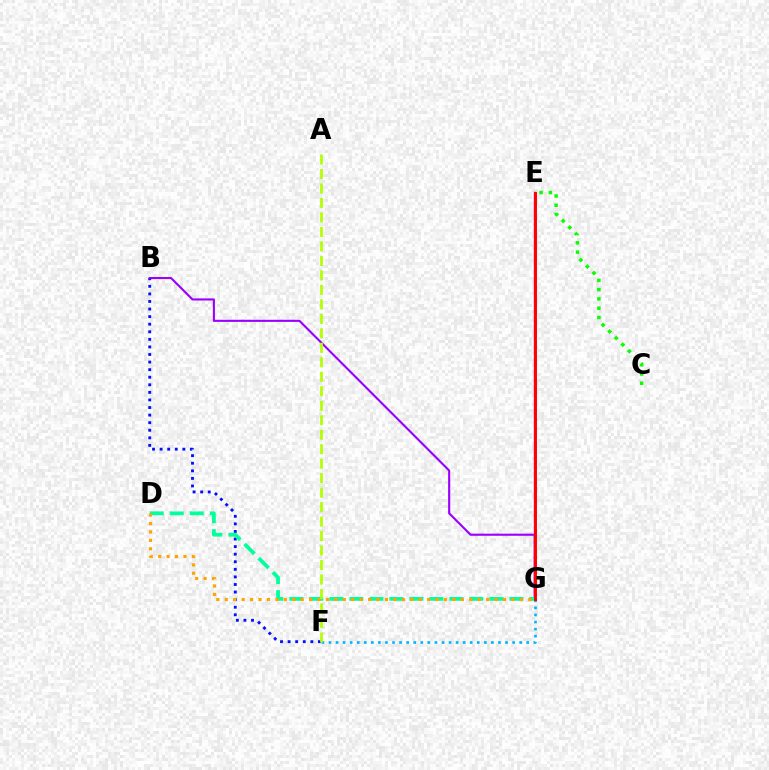{('B', 'F'): [{'color': '#0010ff', 'line_style': 'dotted', 'thickness': 2.06}], ('B', 'G'): [{'color': '#9b00ff', 'line_style': 'solid', 'thickness': 1.52}], ('E', 'G'): [{'color': '#ff00bd', 'line_style': 'solid', 'thickness': 1.73}, {'color': '#ff0000', 'line_style': 'solid', 'thickness': 2.12}], ('D', 'G'): [{'color': '#00ff9d', 'line_style': 'dashed', 'thickness': 2.72}, {'color': '#ffa500', 'line_style': 'dotted', 'thickness': 2.29}], ('F', 'G'): [{'color': '#00b5ff', 'line_style': 'dotted', 'thickness': 1.92}], ('C', 'E'): [{'color': '#08ff00', 'line_style': 'dotted', 'thickness': 2.52}], ('A', 'F'): [{'color': '#b3ff00', 'line_style': 'dashed', 'thickness': 1.97}]}